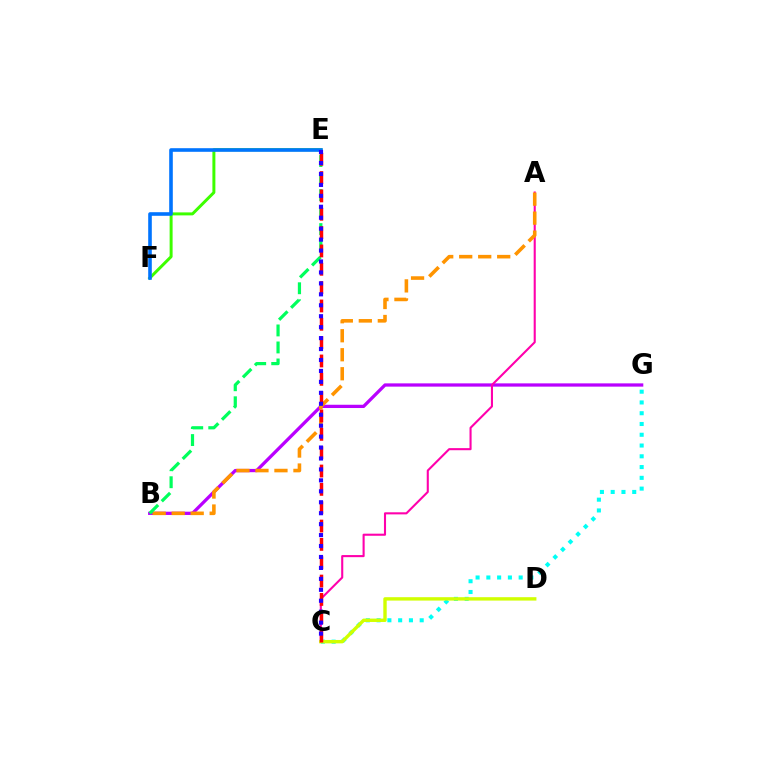{('B', 'G'): [{'color': '#b900ff', 'line_style': 'solid', 'thickness': 2.35}], ('E', 'F'): [{'color': '#3dff00', 'line_style': 'solid', 'thickness': 2.15}, {'color': '#0074ff', 'line_style': 'solid', 'thickness': 2.59}], ('A', 'C'): [{'color': '#ff00ac', 'line_style': 'solid', 'thickness': 1.51}], ('A', 'B'): [{'color': '#ff9400', 'line_style': 'dashed', 'thickness': 2.58}], ('B', 'E'): [{'color': '#00ff5c', 'line_style': 'dashed', 'thickness': 2.31}], ('C', 'G'): [{'color': '#00fff6', 'line_style': 'dotted', 'thickness': 2.93}], ('C', 'D'): [{'color': '#d1ff00', 'line_style': 'solid', 'thickness': 2.44}], ('C', 'E'): [{'color': '#ff0000', 'line_style': 'dashed', 'thickness': 2.49}, {'color': '#2500ff', 'line_style': 'dotted', 'thickness': 2.97}]}